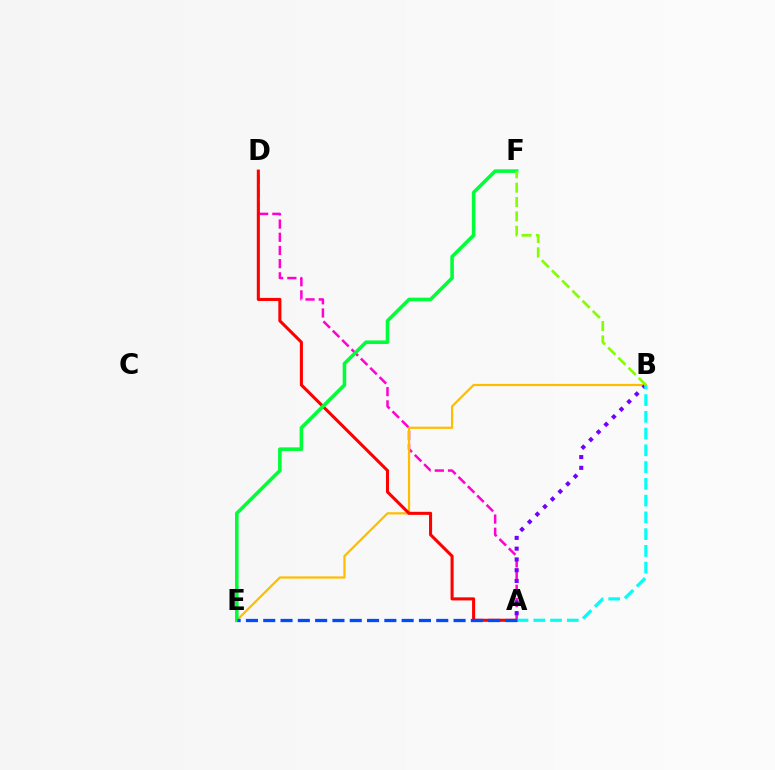{('A', 'D'): [{'color': '#ff00cf', 'line_style': 'dashed', 'thickness': 1.79}, {'color': '#ff0000', 'line_style': 'solid', 'thickness': 2.21}], ('B', 'E'): [{'color': '#ffbd00', 'line_style': 'solid', 'thickness': 1.61}], ('A', 'B'): [{'color': '#7200ff', 'line_style': 'dotted', 'thickness': 2.93}, {'color': '#00fff6', 'line_style': 'dashed', 'thickness': 2.28}], ('E', 'F'): [{'color': '#00ff39', 'line_style': 'solid', 'thickness': 2.58}], ('A', 'E'): [{'color': '#004bff', 'line_style': 'dashed', 'thickness': 2.35}], ('B', 'F'): [{'color': '#84ff00', 'line_style': 'dashed', 'thickness': 1.95}]}